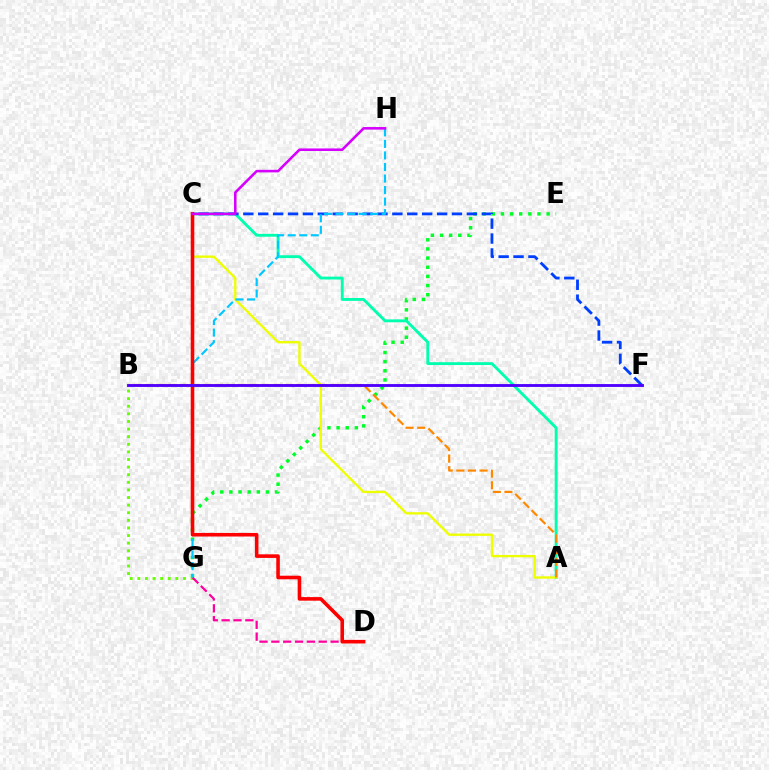{('B', 'G'): [{'color': '#66ff00', 'line_style': 'dotted', 'thickness': 2.07}], ('E', 'G'): [{'color': '#00ff27', 'line_style': 'dotted', 'thickness': 2.48}], ('D', 'G'): [{'color': '#ff00a0', 'line_style': 'dashed', 'thickness': 1.61}], ('A', 'C'): [{'color': '#00ffaf', 'line_style': 'solid', 'thickness': 2.07}, {'color': '#eeff00', 'line_style': 'solid', 'thickness': 1.69}], ('C', 'F'): [{'color': '#003fff', 'line_style': 'dashed', 'thickness': 2.02}], ('G', 'H'): [{'color': '#00c7ff', 'line_style': 'dashed', 'thickness': 1.57}], ('C', 'D'): [{'color': '#ff0000', 'line_style': 'solid', 'thickness': 2.58}], ('A', 'B'): [{'color': '#ff8800', 'line_style': 'dashed', 'thickness': 1.57}], ('C', 'H'): [{'color': '#d600ff', 'line_style': 'solid', 'thickness': 1.85}], ('B', 'F'): [{'color': '#4f00ff', 'line_style': 'solid', 'thickness': 2.06}]}